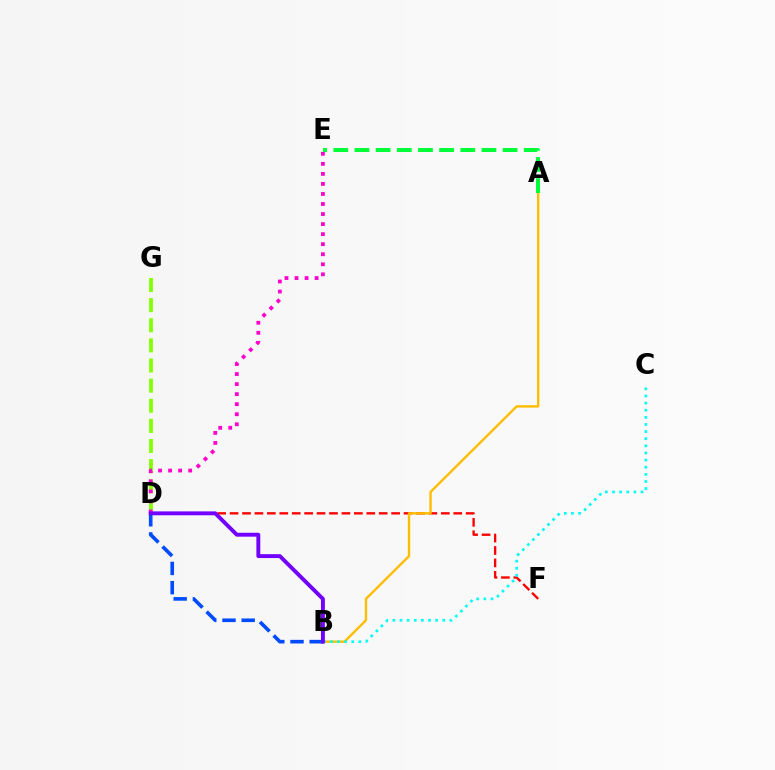{('D', 'G'): [{'color': '#84ff00', 'line_style': 'dashed', 'thickness': 2.73}], ('D', 'F'): [{'color': '#ff0000', 'line_style': 'dashed', 'thickness': 1.69}], ('B', 'D'): [{'color': '#004bff', 'line_style': 'dashed', 'thickness': 2.61}, {'color': '#7200ff', 'line_style': 'solid', 'thickness': 2.8}], ('A', 'B'): [{'color': '#ffbd00', 'line_style': 'solid', 'thickness': 1.72}], ('B', 'C'): [{'color': '#00fff6', 'line_style': 'dotted', 'thickness': 1.94}], ('D', 'E'): [{'color': '#ff00cf', 'line_style': 'dotted', 'thickness': 2.73}], ('A', 'E'): [{'color': '#00ff39', 'line_style': 'dashed', 'thickness': 2.88}]}